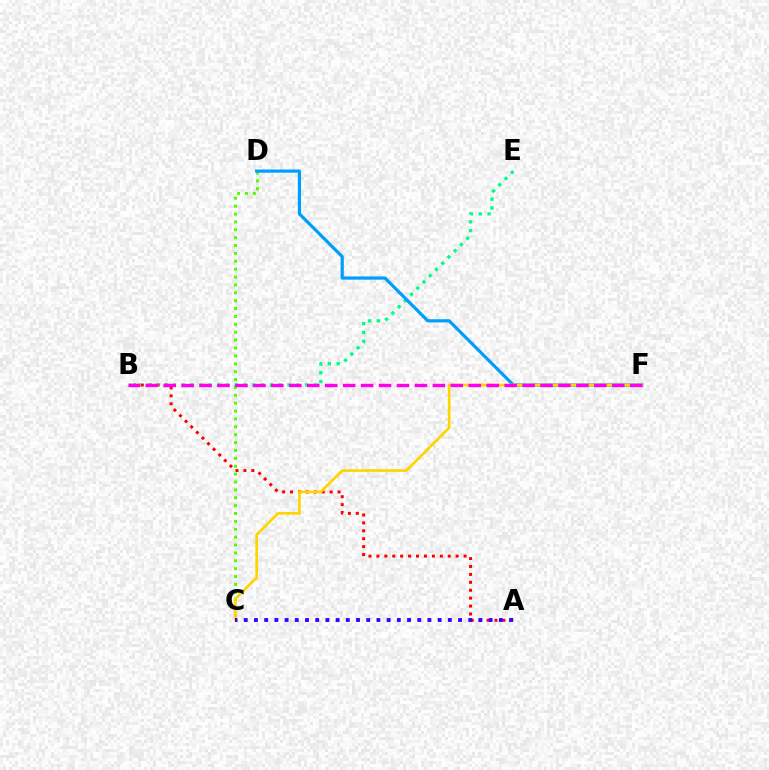{('A', 'B'): [{'color': '#ff0000', 'line_style': 'dotted', 'thickness': 2.15}], ('C', 'D'): [{'color': '#4fff00', 'line_style': 'dotted', 'thickness': 2.14}], ('B', 'E'): [{'color': '#00ff86', 'line_style': 'dotted', 'thickness': 2.39}], ('D', 'F'): [{'color': '#009eff', 'line_style': 'solid', 'thickness': 2.31}], ('C', 'F'): [{'color': '#ffd500', 'line_style': 'solid', 'thickness': 1.93}], ('B', 'F'): [{'color': '#ff00ed', 'line_style': 'dashed', 'thickness': 2.44}], ('A', 'C'): [{'color': '#3700ff', 'line_style': 'dotted', 'thickness': 2.77}]}